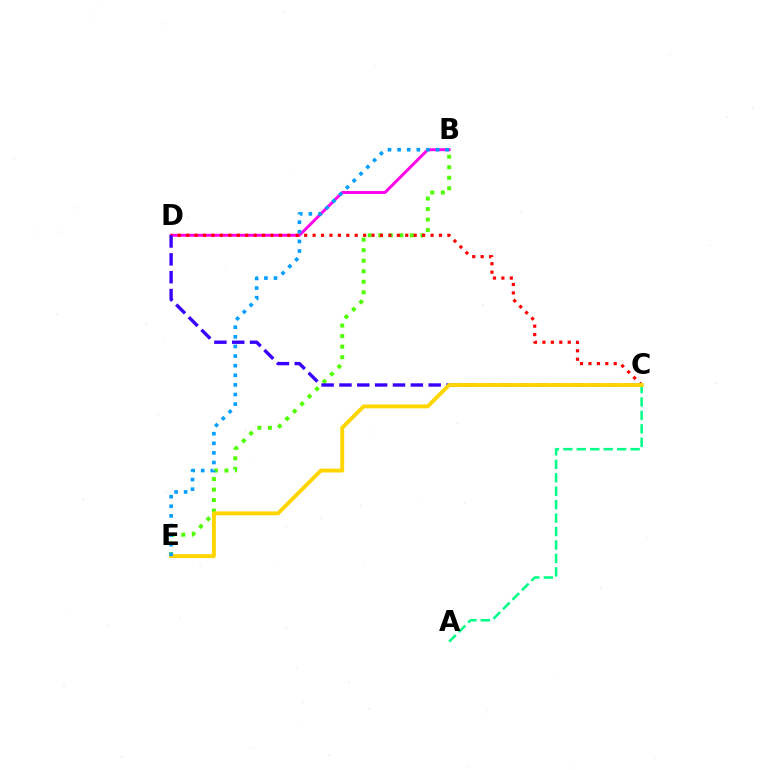{('B', 'E'): [{'color': '#4fff00', 'line_style': 'dotted', 'thickness': 2.86}, {'color': '#009eff', 'line_style': 'dotted', 'thickness': 2.61}], ('B', 'D'): [{'color': '#ff00ed', 'line_style': 'solid', 'thickness': 2.1}], ('C', 'D'): [{'color': '#ff0000', 'line_style': 'dotted', 'thickness': 2.29}, {'color': '#3700ff', 'line_style': 'dashed', 'thickness': 2.42}], ('A', 'C'): [{'color': '#00ff86', 'line_style': 'dashed', 'thickness': 1.83}], ('C', 'E'): [{'color': '#ffd500', 'line_style': 'solid', 'thickness': 2.81}]}